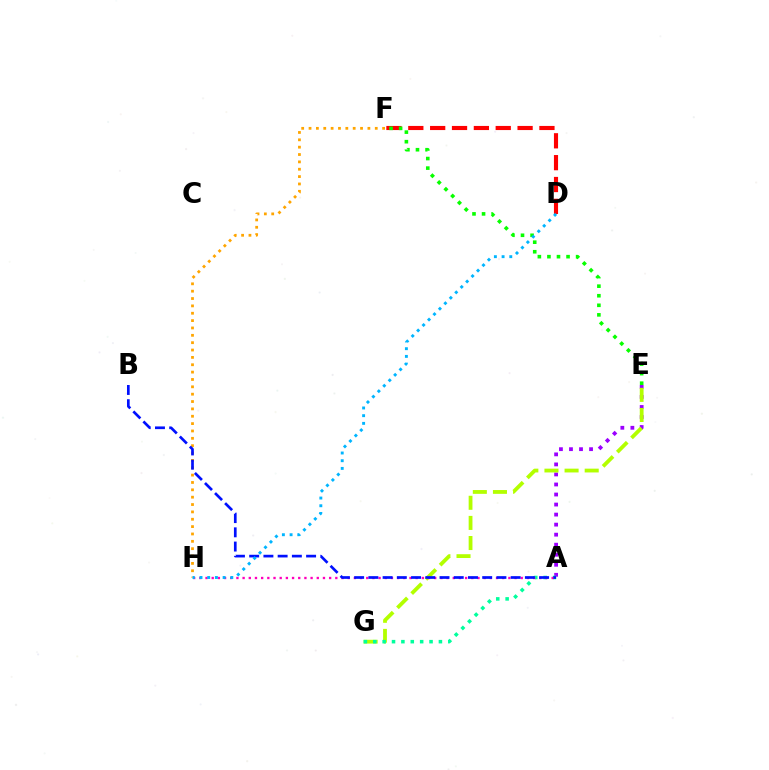{('A', 'E'): [{'color': '#9b00ff', 'line_style': 'dotted', 'thickness': 2.73}], ('E', 'G'): [{'color': '#b3ff00', 'line_style': 'dashed', 'thickness': 2.73}], ('F', 'H'): [{'color': '#ffa500', 'line_style': 'dotted', 'thickness': 2.0}], ('D', 'F'): [{'color': '#ff0000', 'line_style': 'dashed', 'thickness': 2.97}], ('A', 'G'): [{'color': '#00ff9d', 'line_style': 'dotted', 'thickness': 2.55}], ('A', 'H'): [{'color': '#ff00bd', 'line_style': 'dotted', 'thickness': 1.68}], ('A', 'B'): [{'color': '#0010ff', 'line_style': 'dashed', 'thickness': 1.93}], ('E', 'F'): [{'color': '#08ff00', 'line_style': 'dotted', 'thickness': 2.6}], ('D', 'H'): [{'color': '#00b5ff', 'line_style': 'dotted', 'thickness': 2.09}]}